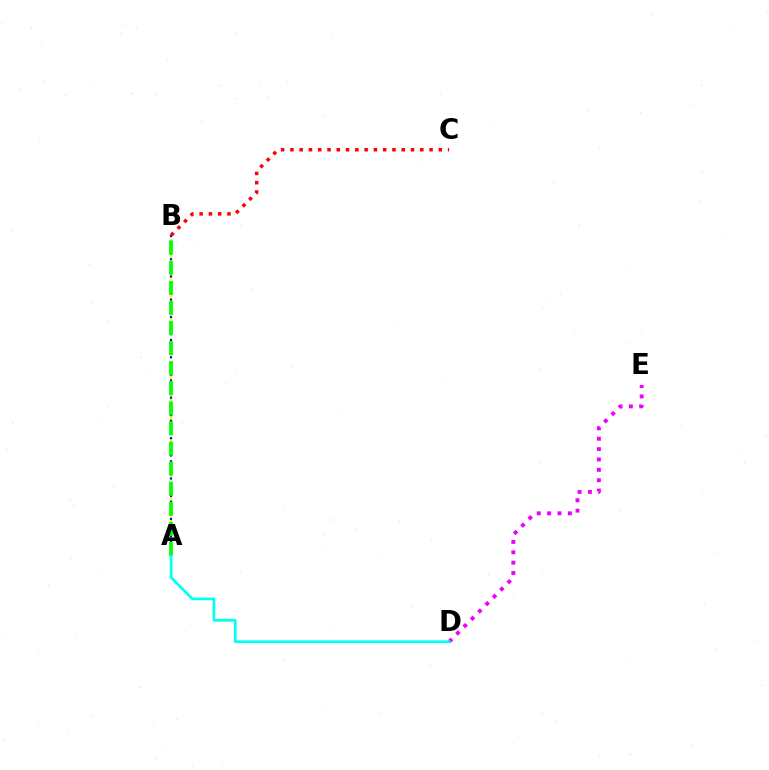{('A', 'B'): [{'color': '#fcf500', 'line_style': 'dashed', 'thickness': 1.5}, {'color': '#0010ff', 'line_style': 'dotted', 'thickness': 1.57}, {'color': '#08ff00', 'line_style': 'dashed', 'thickness': 2.73}], ('D', 'E'): [{'color': '#ee00ff', 'line_style': 'dotted', 'thickness': 2.82}], ('A', 'D'): [{'color': '#00fff6', 'line_style': 'solid', 'thickness': 1.92}], ('B', 'C'): [{'color': '#ff0000', 'line_style': 'dotted', 'thickness': 2.52}]}